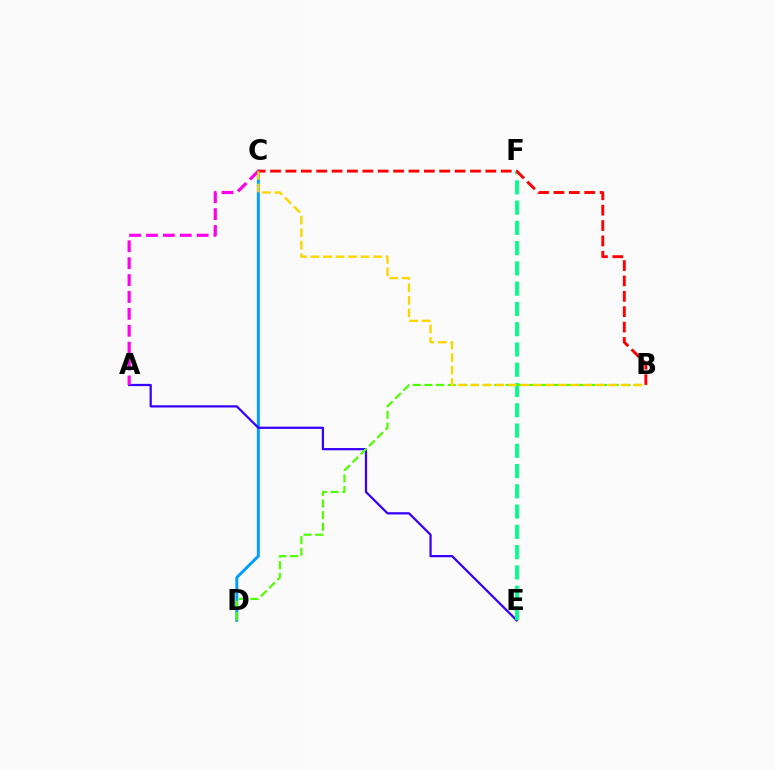{('C', 'D'): [{'color': '#009eff', 'line_style': 'solid', 'thickness': 2.12}], ('A', 'E'): [{'color': '#3700ff', 'line_style': 'solid', 'thickness': 1.62}], ('E', 'F'): [{'color': '#00ff86', 'line_style': 'dashed', 'thickness': 2.75}], ('B', 'C'): [{'color': '#ff0000', 'line_style': 'dashed', 'thickness': 2.09}, {'color': '#ffd500', 'line_style': 'dashed', 'thickness': 1.7}], ('A', 'C'): [{'color': '#ff00ed', 'line_style': 'dashed', 'thickness': 2.3}], ('B', 'D'): [{'color': '#4fff00', 'line_style': 'dashed', 'thickness': 1.58}]}